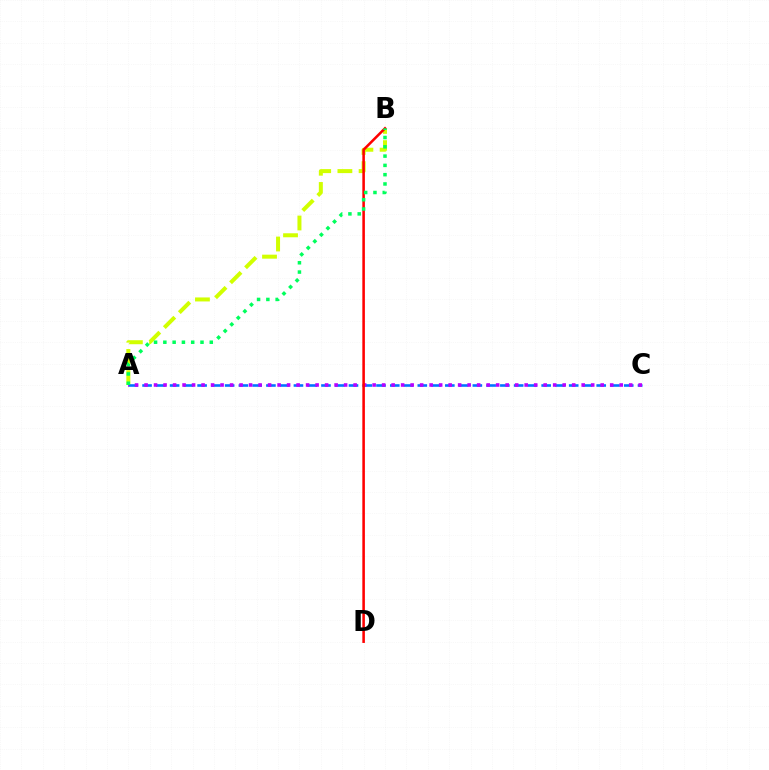{('A', 'B'): [{'color': '#d1ff00', 'line_style': 'dashed', 'thickness': 2.88}, {'color': '#00ff5c', 'line_style': 'dotted', 'thickness': 2.52}], ('A', 'C'): [{'color': '#0074ff', 'line_style': 'dashed', 'thickness': 1.87}, {'color': '#b900ff', 'line_style': 'dotted', 'thickness': 2.58}], ('B', 'D'): [{'color': '#ff0000', 'line_style': 'solid', 'thickness': 1.84}]}